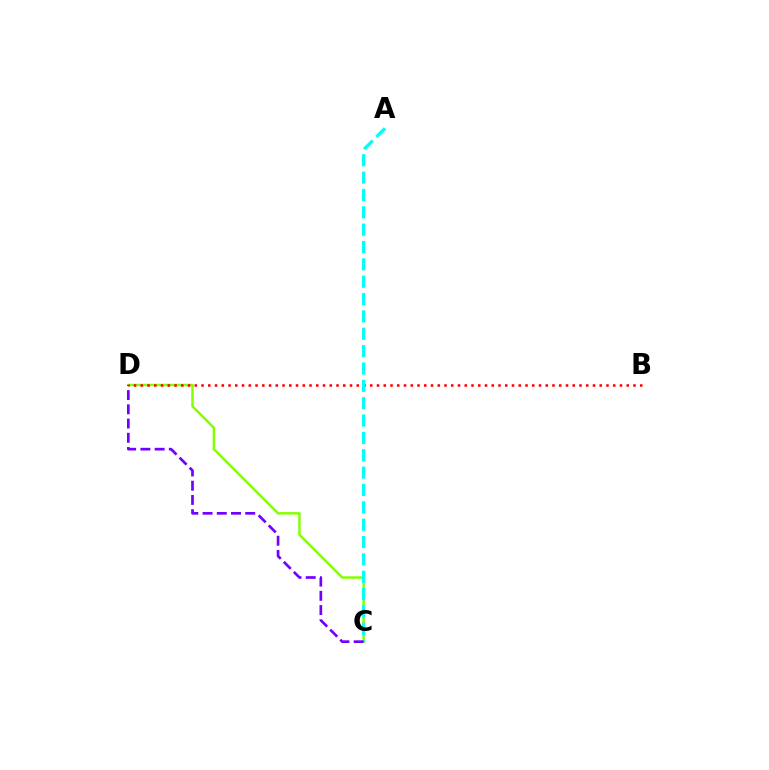{('C', 'D'): [{'color': '#84ff00', 'line_style': 'solid', 'thickness': 1.78}, {'color': '#7200ff', 'line_style': 'dashed', 'thickness': 1.93}], ('B', 'D'): [{'color': '#ff0000', 'line_style': 'dotted', 'thickness': 1.83}], ('A', 'C'): [{'color': '#00fff6', 'line_style': 'dashed', 'thickness': 2.36}]}